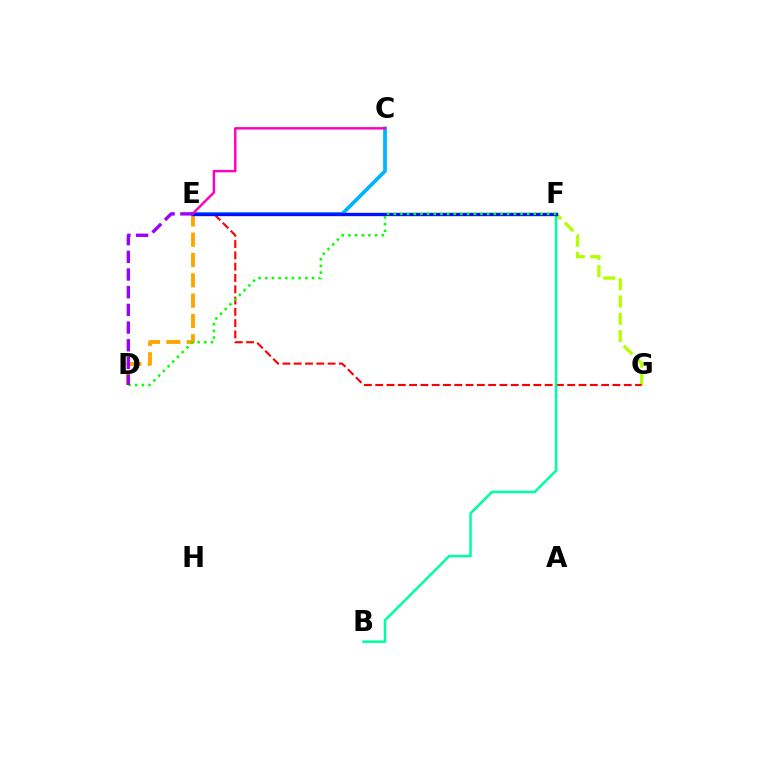{('F', 'G'): [{'color': '#b3ff00', 'line_style': 'dashed', 'thickness': 2.35}], ('E', 'G'): [{'color': '#ff0000', 'line_style': 'dashed', 'thickness': 1.53}], ('D', 'E'): [{'color': '#ffa500', 'line_style': 'dashed', 'thickness': 2.76}, {'color': '#9b00ff', 'line_style': 'dashed', 'thickness': 2.4}], ('B', 'F'): [{'color': '#00ff9d', 'line_style': 'solid', 'thickness': 1.82}], ('C', 'E'): [{'color': '#00b5ff', 'line_style': 'solid', 'thickness': 2.7}, {'color': '#ff00bd', 'line_style': 'solid', 'thickness': 1.75}], ('E', 'F'): [{'color': '#0010ff', 'line_style': 'solid', 'thickness': 2.4}], ('D', 'F'): [{'color': '#08ff00', 'line_style': 'dotted', 'thickness': 1.81}]}